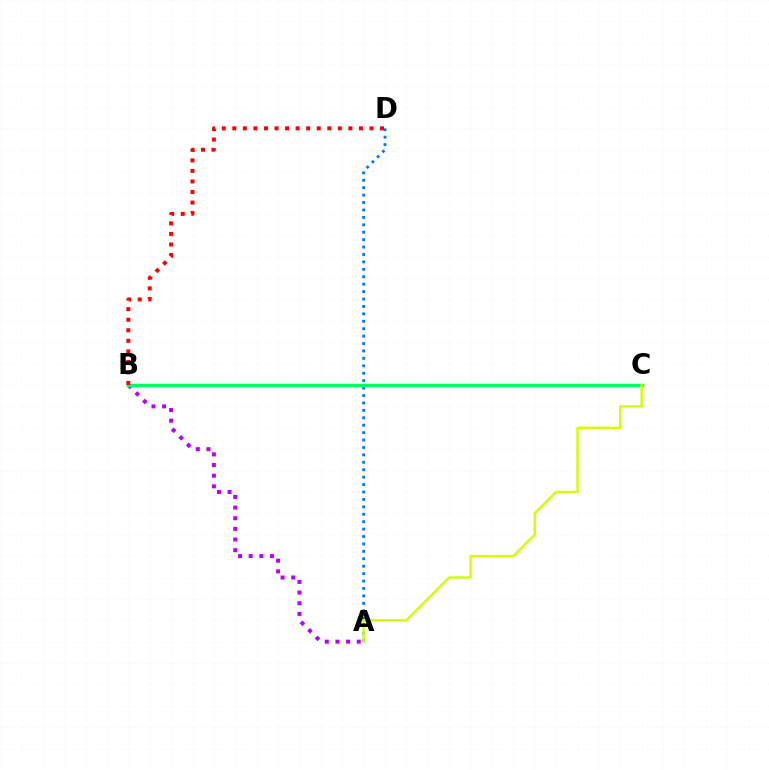{('A', 'D'): [{'color': '#0074ff', 'line_style': 'dotted', 'thickness': 2.02}], ('A', 'B'): [{'color': '#b900ff', 'line_style': 'dotted', 'thickness': 2.89}], ('B', 'C'): [{'color': '#00ff5c', 'line_style': 'solid', 'thickness': 2.48}], ('A', 'C'): [{'color': '#d1ff00', 'line_style': 'solid', 'thickness': 1.75}], ('B', 'D'): [{'color': '#ff0000', 'line_style': 'dotted', 'thickness': 2.87}]}